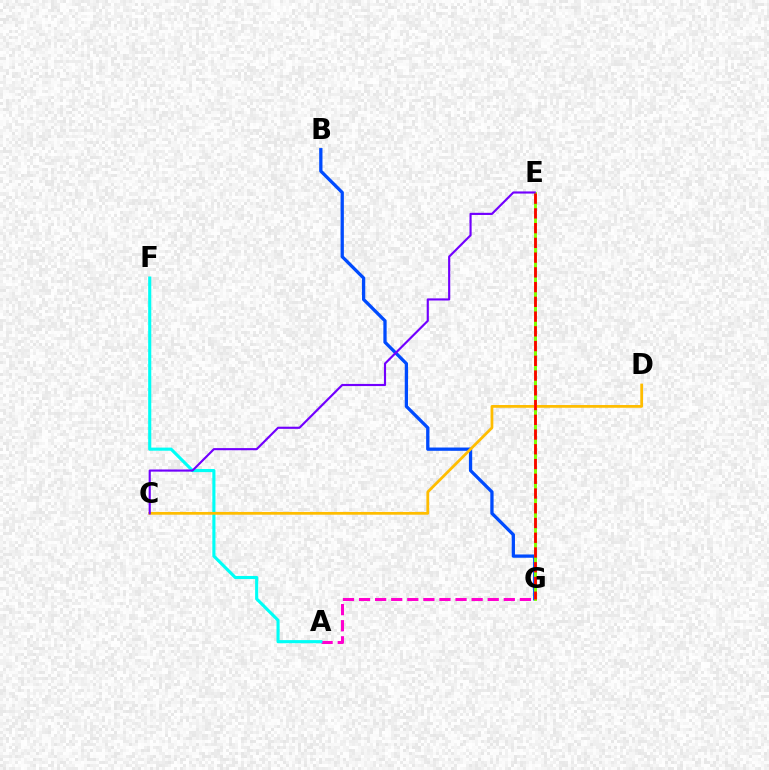{('A', 'G'): [{'color': '#ff00cf', 'line_style': 'dashed', 'thickness': 2.19}], ('B', 'G'): [{'color': '#004bff', 'line_style': 'solid', 'thickness': 2.36}], ('E', 'G'): [{'color': '#00ff39', 'line_style': 'dashed', 'thickness': 1.92}, {'color': '#84ff00', 'line_style': 'solid', 'thickness': 2.08}, {'color': '#ff0000', 'line_style': 'dashed', 'thickness': 2.0}], ('A', 'F'): [{'color': '#00fff6', 'line_style': 'solid', 'thickness': 2.24}], ('C', 'D'): [{'color': '#ffbd00', 'line_style': 'solid', 'thickness': 1.98}], ('C', 'E'): [{'color': '#7200ff', 'line_style': 'solid', 'thickness': 1.55}]}